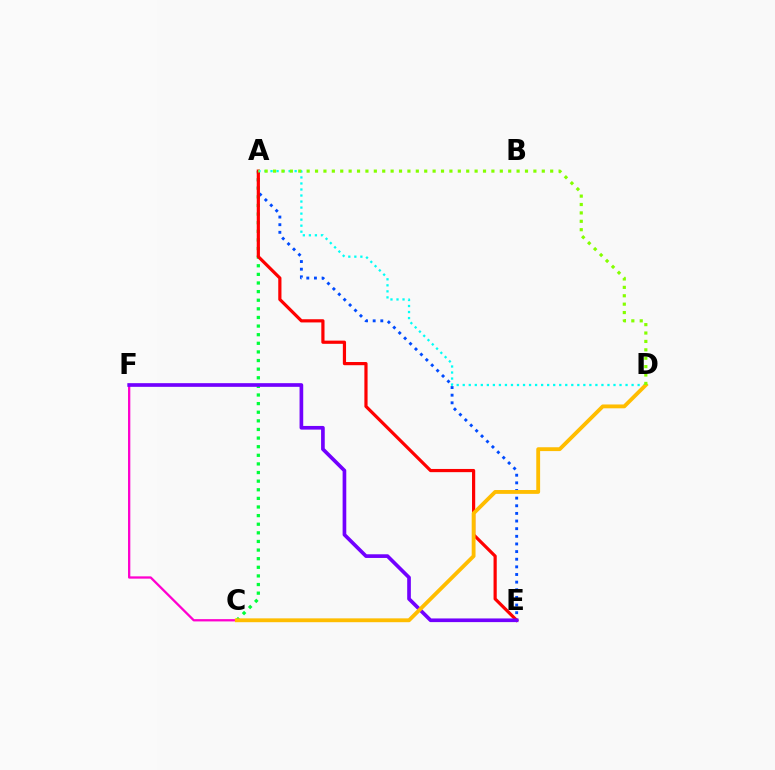{('A', 'E'): [{'color': '#004bff', 'line_style': 'dotted', 'thickness': 2.07}, {'color': '#ff0000', 'line_style': 'solid', 'thickness': 2.3}], ('C', 'F'): [{'color': '#ff00cf', 'line_style': 'solid', 'thickness': 1.65}], ('A', 'C'): [{'color': '#00ff39', 'line_style': 'dotted', 'thickness': 2.34}], ('E', 'F'): [{'color': '#7200ff', 'line_style': 'solid', 'thickness': 2.64}], ('A', 'D'): [{'color': '#00fff6', 'line_style': 'dotted', 'thickness': 1.64}, {'color': '#84ff00', 'line_style': 'dotted', 'thickness': 2.28}], ('C', 'D'): [{'color': '#ffbd00', 'line_style': 'solid', 'thickness': 2.77}]}